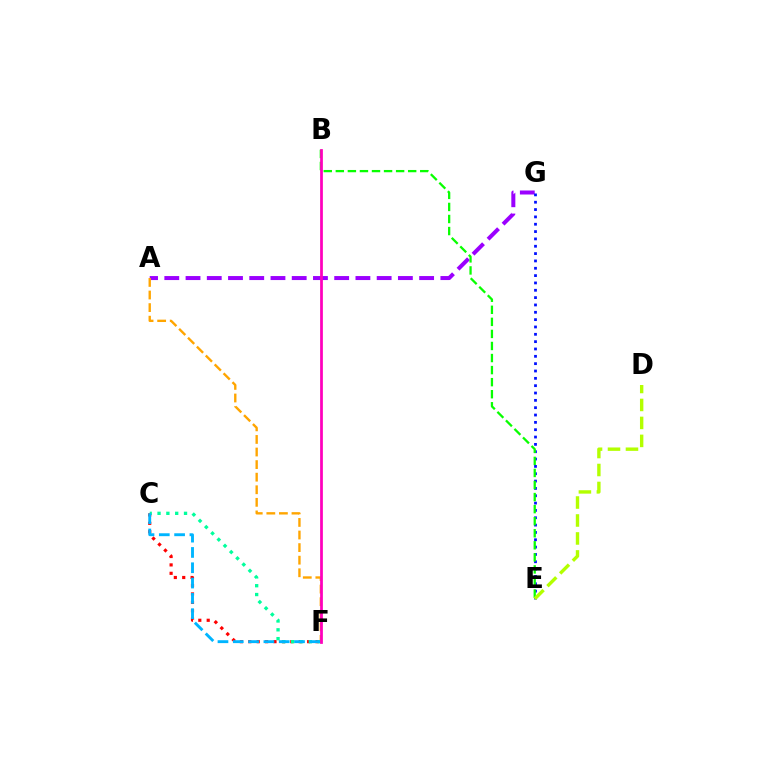{('C', 'F'): [{'color': '#ff0000', 'line_style': 'dotted', 'thickness': 2.28}, {'color': '#00ff9d', 'line_style': 'dotted', 'thickness': 2.4}, {'color': '#00b5ff', 'line_style': 'dashed', 'thickness': 2.08}], ('A', 'G'): [{'color': '#9b00ff', 'line_style': 'dashed', 'thickness': 2.88}], ('E', 'G'): [{'color': '#0010ff', 'line_style': 'dotted', 'thickness': 1.99}], ('A', 'F'): [{'color': '#ffa500', 'line_style': 'dashed', 'thickness': 1.71}], ('B', 'E'): [{'color': '#08ff00', 'line_style': 'dashed', 'thickness': 1.64}], ('B', 'F'): [{'color': '#ff00bd', 'line_style': 'solid', 'thickness': 1.98}], ('D', 'E'): [{'color': '#b3ff00', 'line_style': 'dashed', 'thickness': 2.44}]}